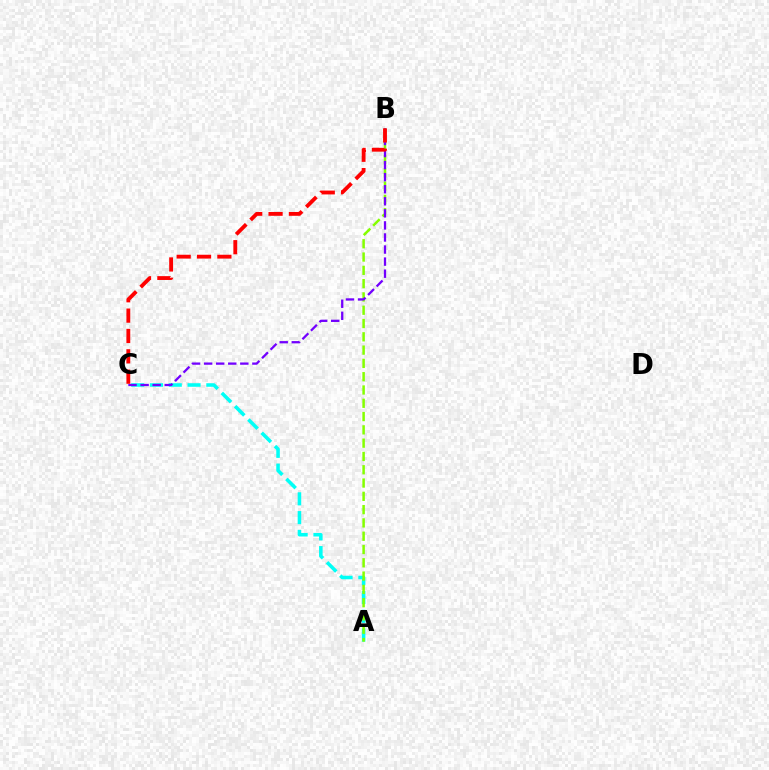{('A', 'C'): [{'color': '#00fff6', 'line_style': 'dashed', 'thickness': 2.55}], ('A', 'B'): [{'color': '#84ff00', 'line_style': 'dashed', 'thickness': 1.81}], ('B', 'C'): [{'color': '#7200ff', 'line_style': 'dashed', 'thickness': 1.64}, {'color': '#ff0000', 'line_style': 'dashed', 'thickness': 2.77}]}